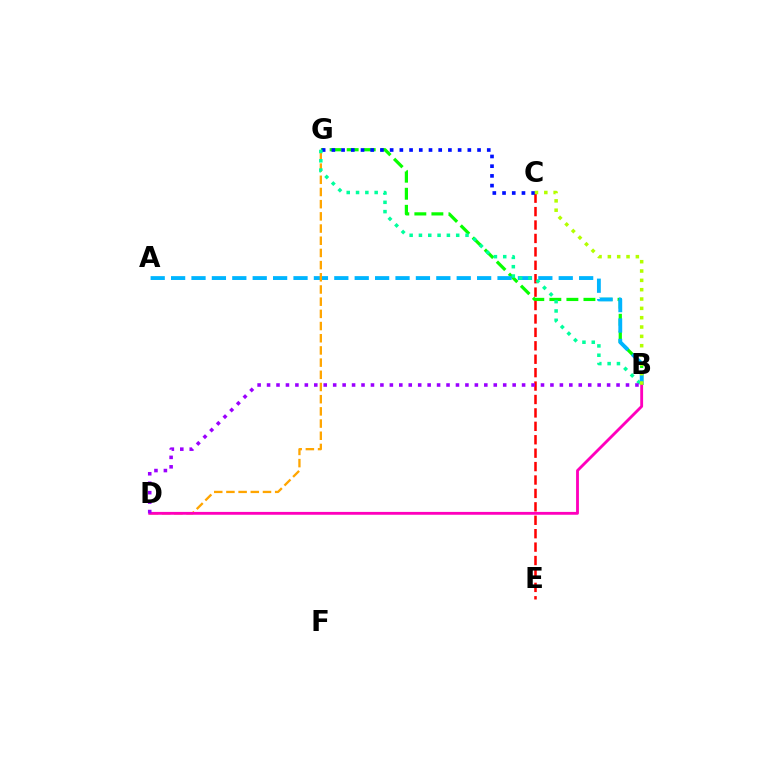{('B', 'G'): [{'color': '#08ff00', 'line_style': 'dashed', 'thickness': 2.32}, {'color': '#00ff9d', 'line_style': 'dotted', 'thickness': 2.53}], ('C', 'E'): [{'color': '#ff0000', 'line_style': 'dashed', 'thickness': 1.82}], ('A', 'B'): [{'color': '#00b5ff', 'line_style': 'dashed', 'thickness': 2.77}], ('D', 'G'): [{'color': '#ffa500', 'line_style': 'dashed', 'thickness': 1.66}], ('C', 'G'): [{'color': '#0010ff', 'line_style': 'dotted', 'thickness': 2.64}], ('B', 'D'): [{'color': '#ff00bd', 'line_style': 'solid', 'thickness': 2.05}, {'color': '#9b00ff', 'line_style': 'dotted', 'thickness': 2.57}], ('B', 'C'): [{'color': '#b3ff00', 'line_style': 'dotted', 'thickness': 2.54}]}